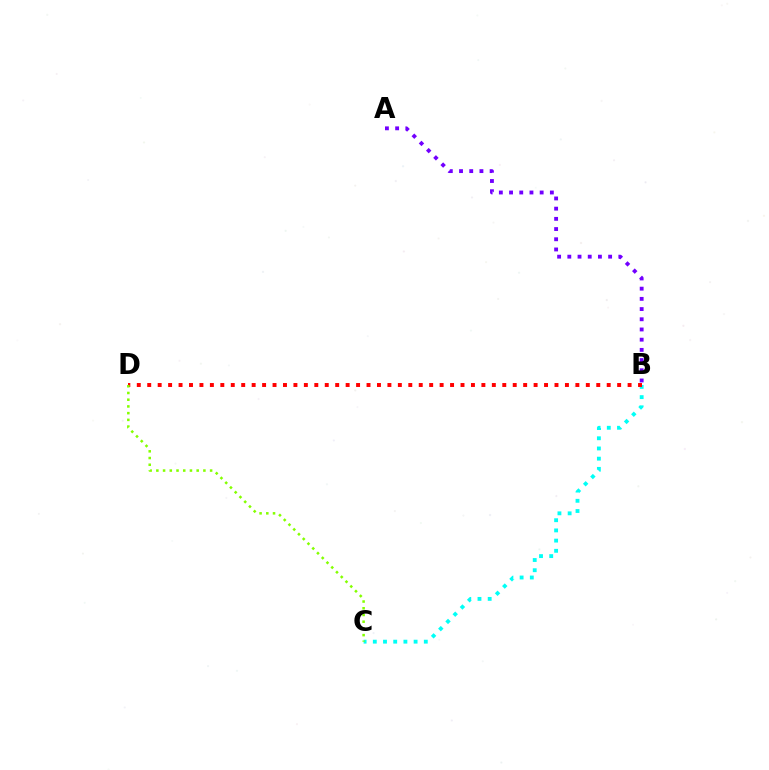{('B', 'C'): [{'color': '#00fff6', 'line_style': 'dotted', 'thickness': 2.77}], ('B', 'D'): [{'color': '#ff0000', 'line_style': 'dotted', 'thickness': 2.84}], ('A', 'B'): [{'color': '#7200ff', 'line_style': 'dotted', 'thickness': 2.77}], ('C', 'D'): [{'color': '#84ff00', 'line_style': 'dotted', 'thickness': 1.83}]}